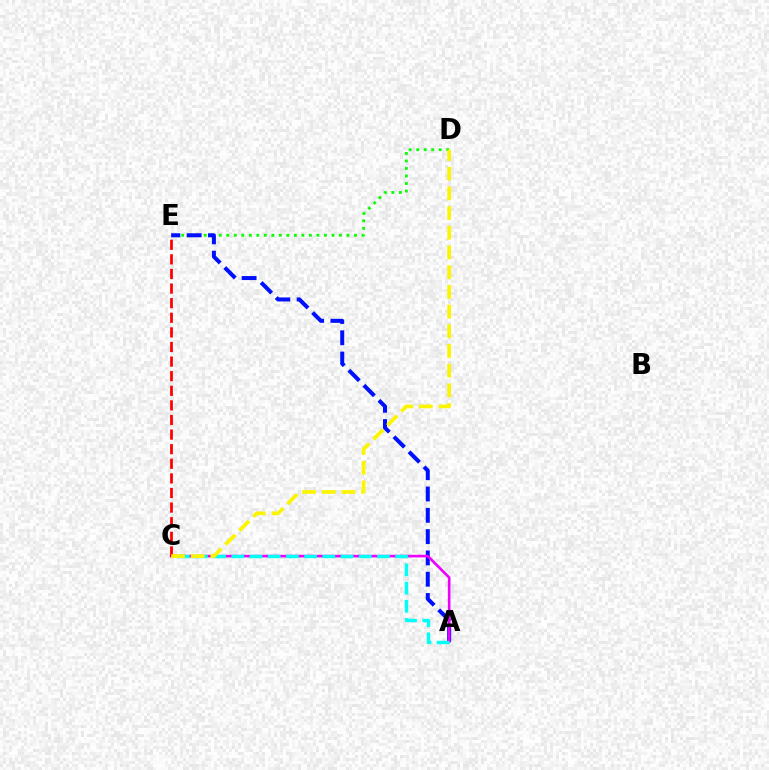{('D', 'E'): [{'color': '#08ff00', 'line_style': 'dotted', 'thickness': 2.04}], ('A', 'E'): [{'color': '#0010ff', 'line_style': 'dashed', 'thickness': 2.89}], ('A', 'C'): [{'color': '#ee00ff', 'line_style': 'solid', 'thickness': 1.89}, {'color': '#00fff6', 'line_style': 'dashed', 'thickness': 2.47}], ('C', 'E'): [{'color': '#ff0000', 'line_style': 'dashed', 'thickness': 1.98}], ('C', 'D'): [{'color': '#fcf500', 'line_style': 'dashed', 'thickness': 2.68}]}